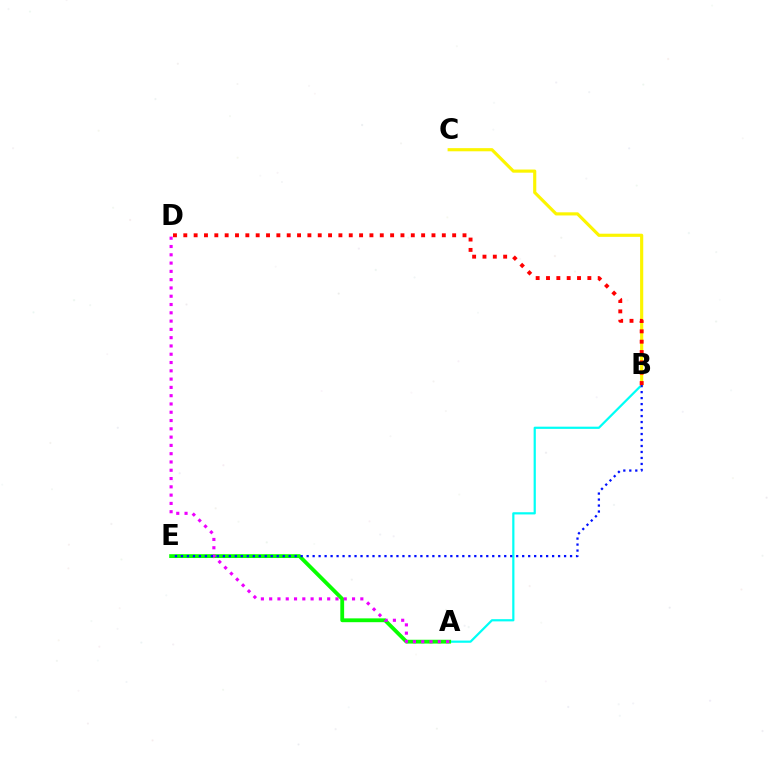{('A', 'B'): [{'color': '#00fff6', 'line_style': 'solid', 'thickness': 1.59}], ('A', 'E'): [{'color': '#08ff00', 'line_style': 'solid', 'thickness': 2.75}], ('B', 'C'): [{'color': '#fcf500', 'line_style': 'solid', 'thickness': 2.27}], ('A', 'D'): [{'color': '#ee00ff', 'line_style': 'dotted', 'thickness': 2.25}], ('B', 'D'): [{'color': '#ff0000', 'line_style': 'dotted', 'thickness': 2.81}], ('B', 'E'): [{'color': '#0010ff', 'line_style': 'dotted', 'thickness': 1.63}]}